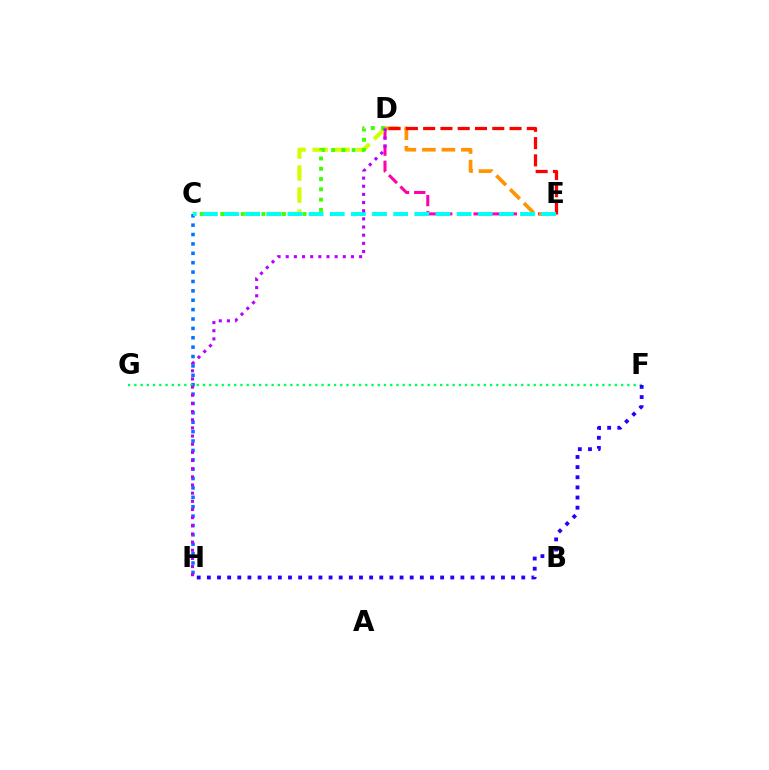{('D', 'E'): [{'color': '#ff00ac', 'line_style': 'dashed', 'thickness': 2.19}, {'color': '#ff9400', 'line_style': 'dashed', 'thickness': 2.65}, {'color': '#ff0000', 'line_style': 'dashed', 'thickness': 2.35}], ('C', 'D'): [{'color': '#d1ff00', 'line_style': 'dashed', 'thickness': 2.99}, {'color': '#3dff00', 'line_style': 'dotted', 'thickness': 2.79}], ('C', 'H'): [{'color': '#0074ff', 'line_style': 'dotted', 'thickness': 2.55}], ('F', 'G'): [{'color': '#00ff5c', 'line_style': 'dotted', 'thickness': 1.7}], ('F', 'H'): [{'color': '#2500ff', 'line_style': 'dotted', 'thickness': 2.76}], ('C', 'E'): [{'color': '#00fff6', 'line_style': 'dashed', 'thickness': 2.87}], ('D', 'H'): [{'color': '#b900ff', 'line_style': 'dotted', 'thickness': 2.22}]}